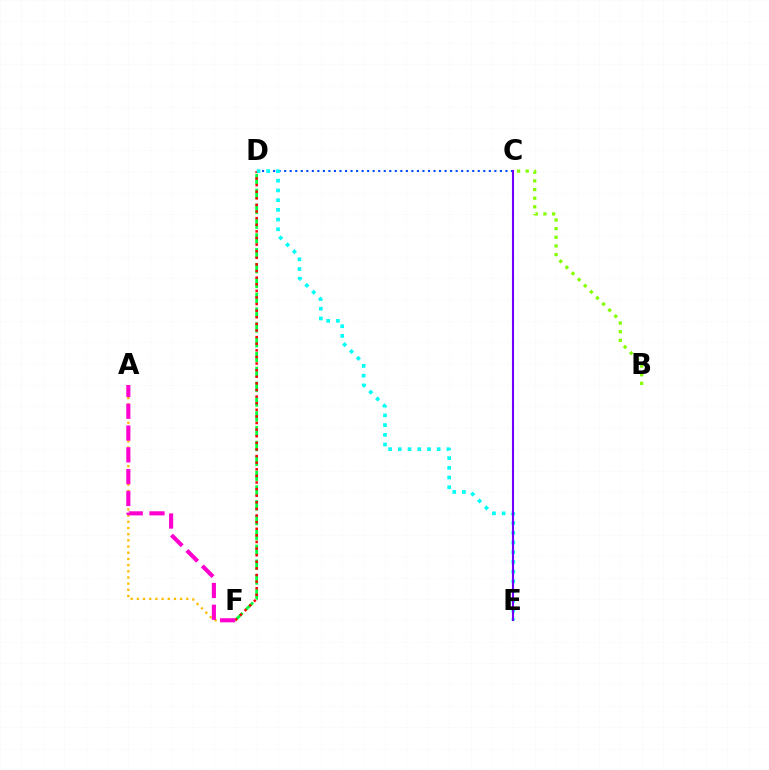{('C', 'D'): [{'color': '#004bff', 'line_style': 'dotted', 'thickness': 1.5}], ('D', 'F'): [{'color': '#00ff39', 'line_style': 'dashed', 'thickness': 2.01}, {'color': '#ff0000', 'line_style': 'dotted', 'thickness': 1.8}], ('A', 'F'): [{'color': '#ffbd00', 'line_style': 'dotted', 'thickness': 1.68}, {'color': '#ff00cf', 'line_style': 'dashed', 'thickness': 2.96}], ('D', 'E'): [{'color': '#00fff6', 'line_style': 'dotted', 'thickness': 2.64}], ('B', 'C'): [{'color': '#84ff00', 'line_style': 'dotted', 'thickness': 2.35}], ('C', 'E'): [{'color': '#7200ff', 'line_style': 'solid', 'thickness': 1.52}]}